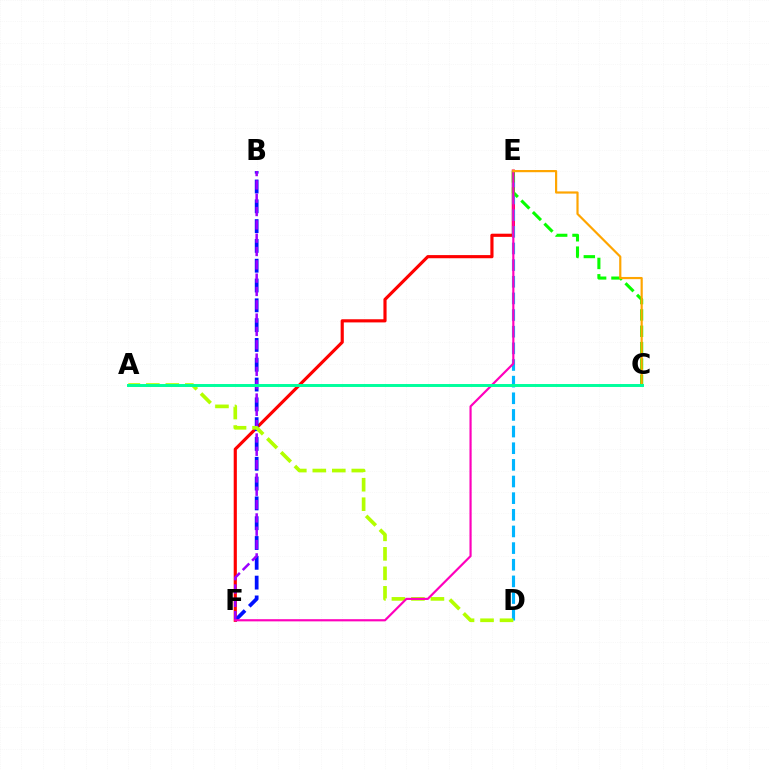{('E', 'F'): [{'color': '#ff0000', 'line_style': 'solid', 'thickness': 2.27}, {'color': '#ff00bd', 'line_style': 'solid', 'thickness': 1.56}], ('B', 'F'): [{'color': '#0010ff', 'line_style': 'dashed', 'thickness': 2.69}, {'color': '#9b00ff', 'line_style': 'dashed', 'thickness': 1.81}], ('D', 'E'): [{'color': '#00b5ff', 'line_style': 'dashed', 'thickness': 2.26}], ('A', 'D'): [{'color': '#b3ff00', 'line_style': 'dashed', 'thickness': 2.65}], ('C', 'E'): [{'color': '#08ff00', 'line_style': 'dashed', 'thickness': 2.22}, {'color': '#ffa500', 'line_style': 'solid', 'thickness': 1.58}], ('A', 'C'): [{'color': '#00ff9d', 'line_style': 'solid', 'thickness': 2.12}]}